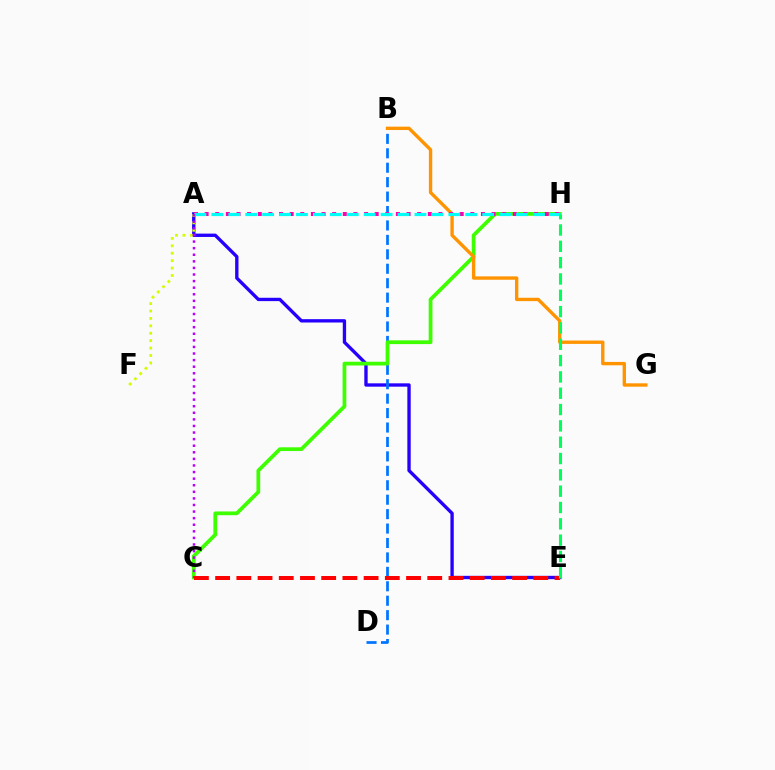{('A', 'E'): [{'color': '#2500ff', 'line_style': 'solid', 'thickness': 2.41}], ('B', 'D'): [{'color': '#0074ff', 'line_style': 'dashed', 'thickness': 1.96}], ('C', 'H'): [{'color': '#3dff00', 'line_style': 'solid', 'thickness': 2.7}], ('B', 'G'): [{'color': '#ff9400', 'line_style': 'solid', 'thickness': 2.42}], ('A', 'H'): [{'color': '#ff00ac', 'line_style': 'dotted', 'thickness': 2.89}, {'color': '#00fff6', 'line_style': 'dashed', 'thickness': 2.3}], ('A', 'F'): [{'color': '#d1ff00', 'line_style': 'dotted', 'thickness': 2.01}], ('A', 'C'): [{'color': '#b900ff', 'line_style': 'dotted', 'thickness': 1.79}], ('C', 'E'): [{'color': '#ff0000', 'line_style': 'dashed', 'thickness': 2.88}], ('E', 'H'): [{'color': '#00ff5c', 'line_style': 'dashed', 'thickness': 2.22}]}